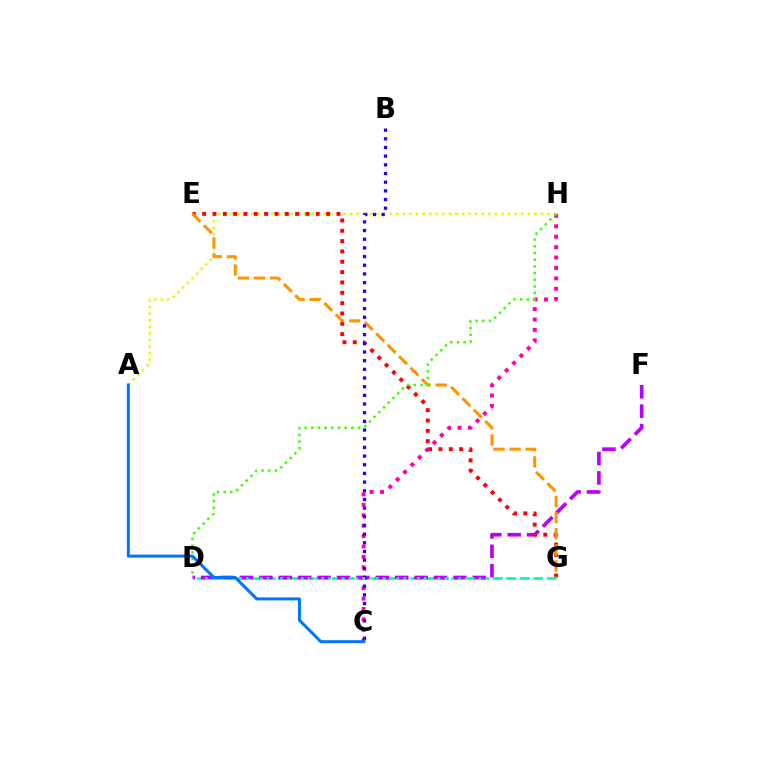{('D', 'G'): [{'color': '#00ff5c', 'line_style': 'dashed', 'thickness': 1.83}, {'color': '#00fff6', 'line_style': 'dotted', 'thickness': 1.86}], ('D', 'F'): [{'color': '#b900ff', 'line_style': 'dashed', 'thickness': 2.64}], ('A', 'H'): [{'color': '#d1ff00', 'line_style': 'dotted', 'thickness': 1.79}], ('E', 'G'): [{'color': '#ff0000', 'line_style': 'dotted', 'thickness': 2.81}, {'color': '#ff9400', 'line_style': 'dashed', 'thickness': 2.19}], ('C', 'H'): [{'color': '#ff00ac', 'line_style': 'dotted', 'thickness': 2.83}], ('D', 'H'): [{'color': '#3dff00', 'line_style': 'dotted', 'thickness': 1.81}], ('B', 'C'): [{'color': '#2500ff', 'line_style': 'dotted', 'thickness': 2.36}], ('A', 'C'): [{'color': '#0074ff', 'line_style': 'solid', 'thickness': 2.15}]}